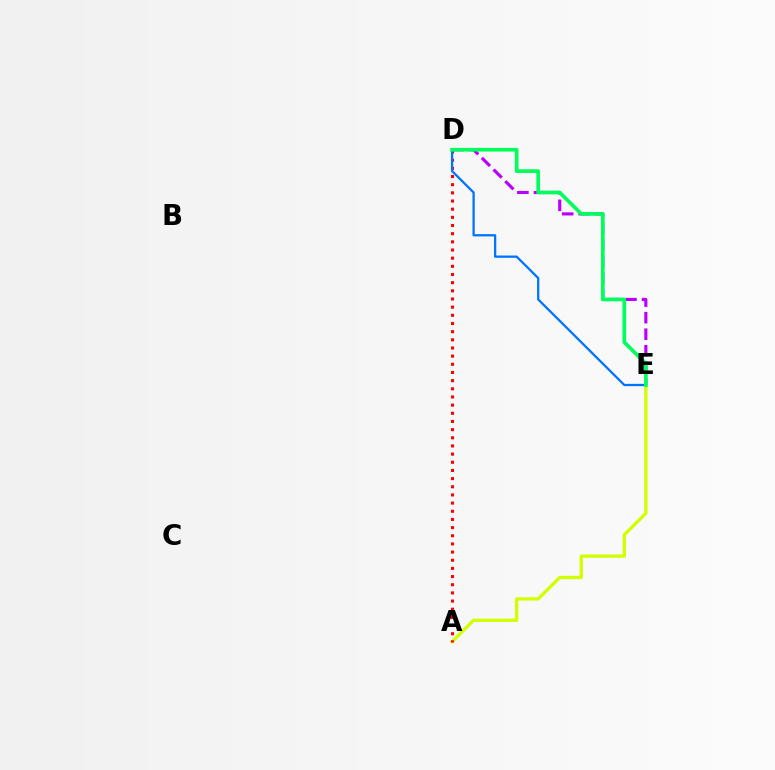{('A', 'E'): [{'color': '#d1ff00', 'line_style': 'solid', 'thickness': 2.39}], ('D', 'E'): [{'color': '#b900ff', 'line_style': 'dashed', 'thickness': 2.25}, {'color': '#0074ff', 'line_style': 'solid', 'thickness': 1.64}, {'color': '#00ff5c', 'line_style': 'solid', 'thickness': 2.66}], ('A', 'D'): [{'color': '#ff0000', 'line_style': 'dotted', 'thickness': 2.22}]}